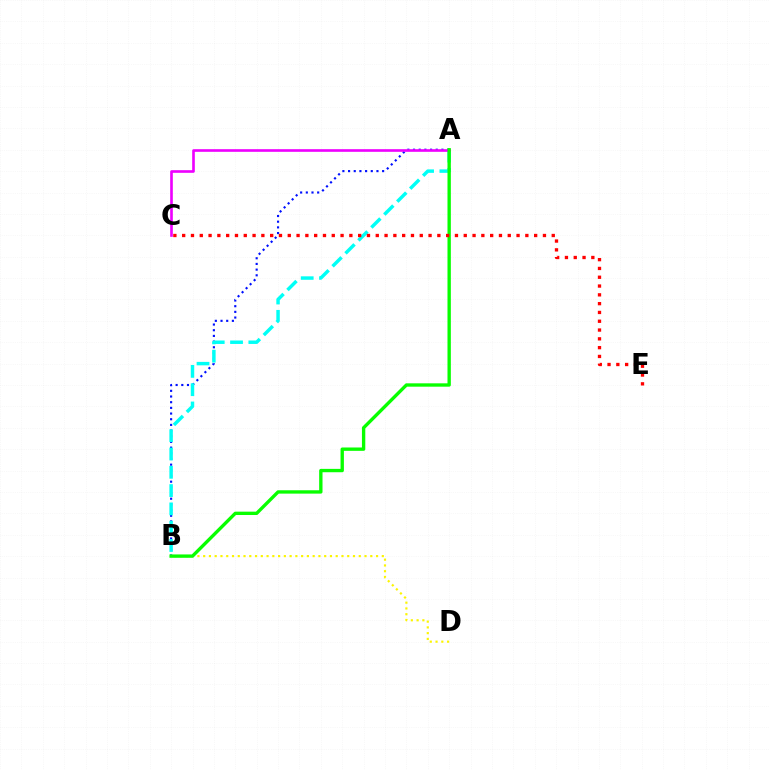{('A', 'B'): [{'color': '#0010ff', 'line_style': 'dotted', 'thickness': 1.54}, {'color': '#00fff6', 'line_style': 'dashed', 'thickness': 2.49}, {'color': '#08ff00', 'line_style': 'solid', 'thickness': 2.41}], ('B', 'D'): [{'color': '#fcf500', 'line_style': 'dotted', 'thickness': 1.57}], ('A', 'C'): [{'color': '#ee00ff', 'line_style': 'solid', 'thickness': 1.9}], ('C', 'E'): [{'color': '#ff0000', 'line_style': 'dotted', 'thickness': 2.39}]}